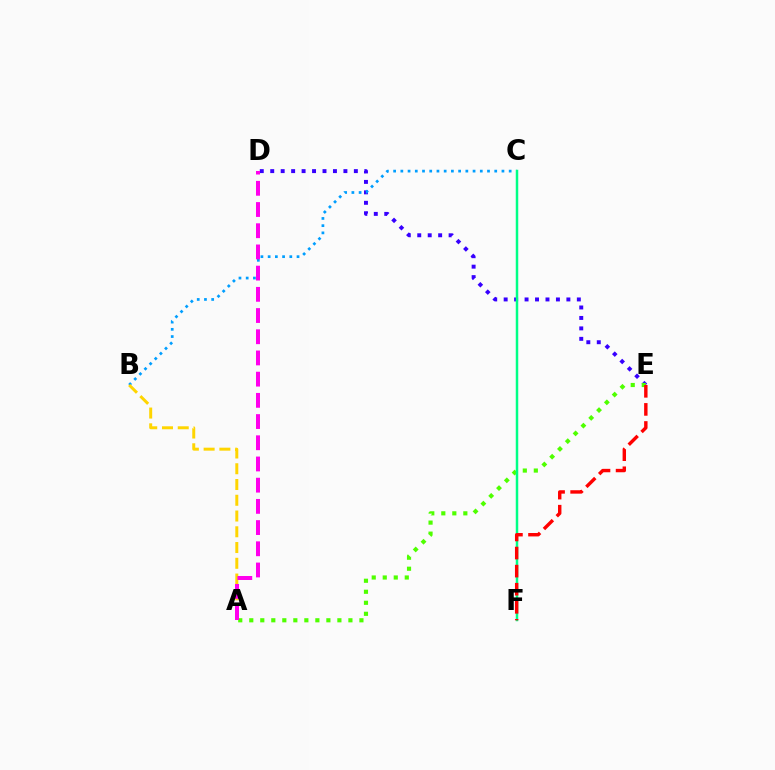{('D', 'E'): [{'color': '#3700ff', 'line_style': 'dotted', 'thickness': 2.84}], ('B', 'C'): [{'color': '#009eff', 'line_style': 'dotted', 'thickness': 1.96}], ('A', 'B'): [{'color': '#ffd500', 'line_style': 'dashed', 'thickness': 2.14}], ('A', 'E'): [{'color': '#4fff00', 'line_style': 'dotted', 'thickness': 2.99}], ('A', 'D'): [{'color': '#ff00ed', 'line_style': 'dashed', 'thickness': 2.88}], ('C', 'F'): [{'color': '#00ff86', 'line_style': 'solid', 'thickness': 1.8}], ('E', 'F'): [{'color': '#ff0000', 'line_style': 'dashed', 'thickness': 2.46}]}